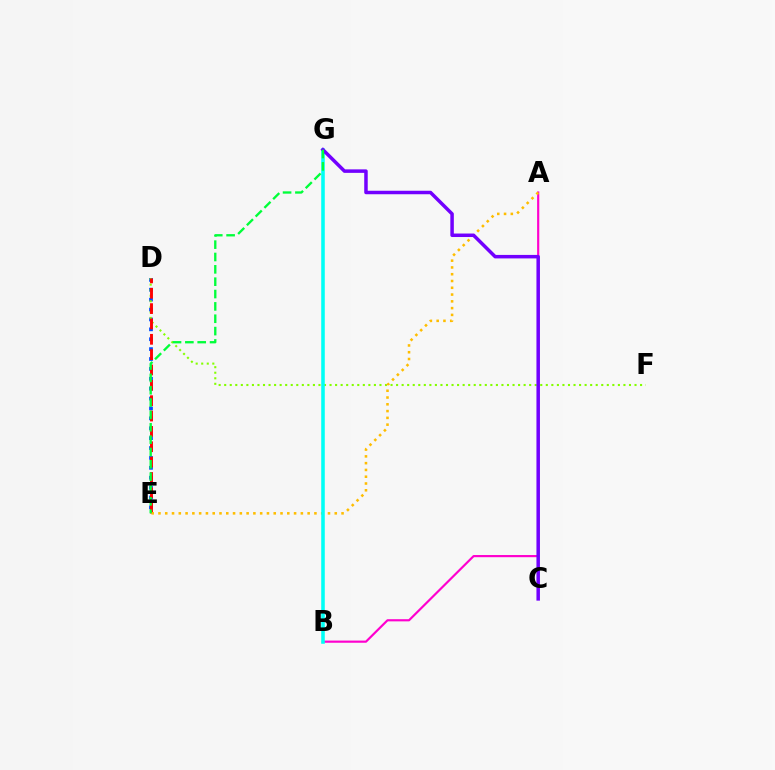{('A', 'B'): [{'color': '#ff00cf', 'line_style': 'solid', 'thickness': 1.56}], ('D', 'E'): [{'color': '#004bff', 'line_style': 'dotted', 'thickness': 2.69}, {'color': '#ff0000', 'line_style': 'dashed', 'thickness': 2.09}], ('D', 'F'): [{'color': '#84ff00', 'line_style': 'dotted', 'thickness': 1.51}], ('A', 'E'): [{'color': '#ffbd00', 'line_style': 'dotted', 'thickness': 1.84}], ('B', 'G'): [{'color': '#00fff6', 'line_style': 'solid', 'thickness': 2.57}], ('C', 'G'): [{'color': '#7200ff', 'line_style': 'solid', 'thickness': 2.52}], ('E', 'G'): [{'color': '#00ff39', 'line_style': 'dashed', 'thickness': 1.68}]}